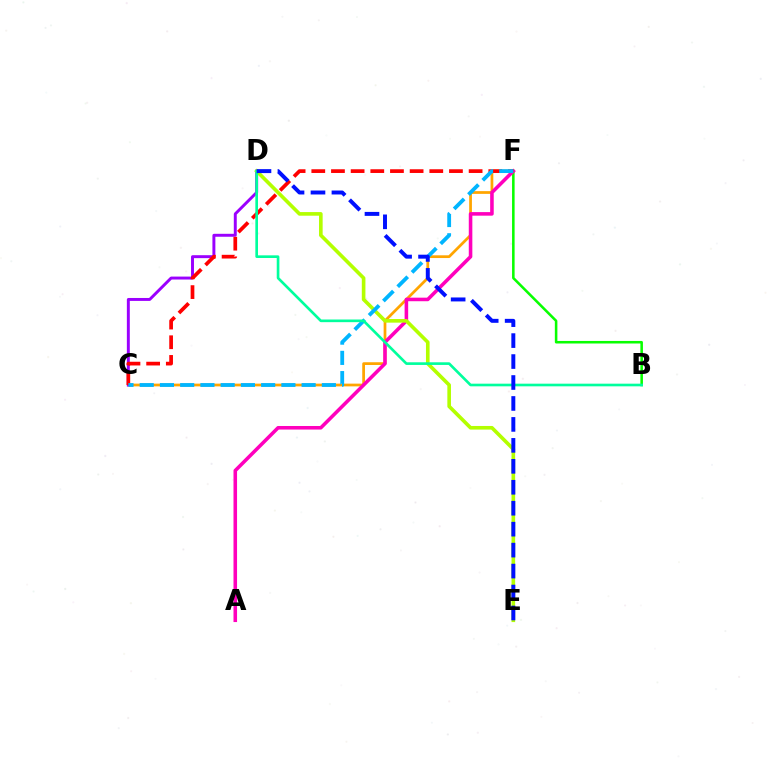{('C', 'F'): [{'color': '#ffa500', 'line_style': 'solid', 'thickness': 1.97}, {'color': '#ff0000', 'line_style': 'dashed', 'thickness': 2.67}, {'color': '#00b5ff', 'line_style': 'dashed', 'thickness': 2.75}], ('B', 'F'): [{'color': '#08ff00', 'line_style': 'solid', 'thickness': 1.84}], ('C', 'D'): [{'color': '#9b00ff', 'line_style': 'solid', 'thickness': 2.12}], ('A', 'F'): [{'color': '#ff00bd', 'line_style': 'solid', 'thickness': 2.57}], ('D', 'E'): [{'color': '#b3ff00', 'line_style': 'solid', 'thickness': 2.61}, {'color': '#0010ff', 'line_style': 'dashed', 'thickness': 2.85}], ('B', 'D'): [{'color': '#00ff9d', 'line_style': 'solid', 'thickness': 1.91}]}